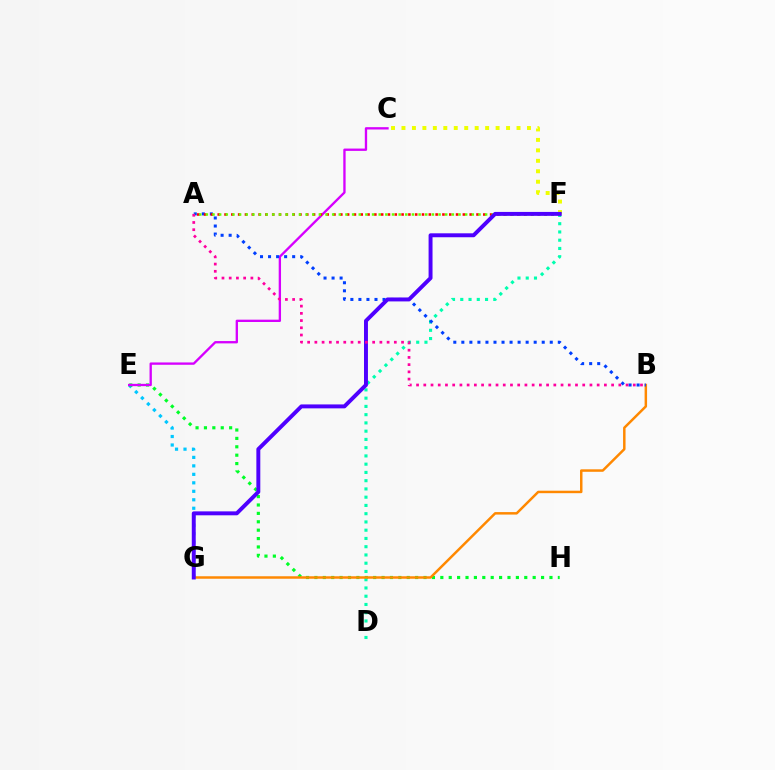{('E', 'G'): [{'color': '#00c7ff', 'line_style': 'dotted', 'thickness': 2.3}], ('C', 'F'): [{'color': '#eeff00', 'line_style': 'dotted', 'thickness': 2.84}], ('E', 'H'): [{'color': '#00ff27', 'line_style': 'dotted', 'thickness': 2.28}], ('C', 'E'): [{'color': '#d600ff', 'line_style': 'solid', 'thickness': 1.68}], ('D', 'F'): [{'color': '#00ffaf', 'line_style': 'dotted', 'thickness': 2.24}], ('B', 'G'): [{'color': '#ff8800', 'line_style': 'solid', 'thickness': 1.78}], ('A', 'B'): [{'color': '#003fff', 'line_style': 'dotted', 'thickness': 2.18}, {'color': '#ff00a0', 'line_style': 'dotted', 'thickness': 1.96}], ('A', 'F'): [{'color': '#ff0000', 'line_style': 'dotted', 'thickness': 1.85}, {'color': '#66ff00', 'line_style': 'dotted', 'thickness': 1.81}], ('F', 'G'): [{'color': '#4f00ff', 'line_style': 'solid', 'thickness': 2.83}]}